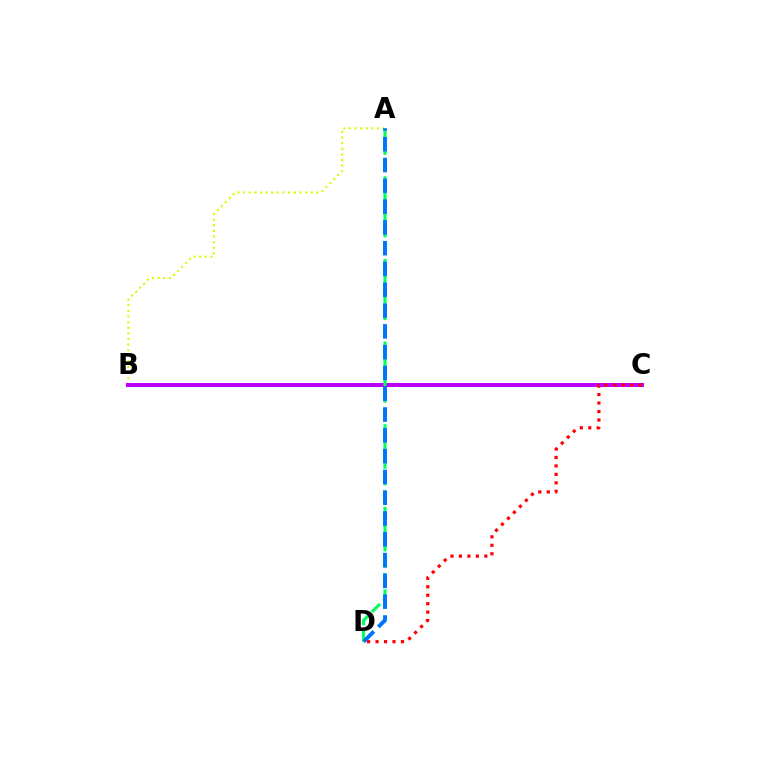{('A', 'B'): [{'color': '#d1ff00', 'line_style': 'dotted', 'thickness': 1.53}], ('B', 'C'): [{'color': '#b900ff', 'line_style': 'solid', 'thickness': 2.91}], ('A', 'D'): [{'color': '#00ff5c', 'line_style': 'dashed', 'thickness': 2.24}, {'color': '#0074ff', 'line_style': 'dashed', 'thickness': 2.82}], ('C', 'D'): [{'color': '#ff0000', 'line_style': 'dotted', 'thickness': 2.3}]}